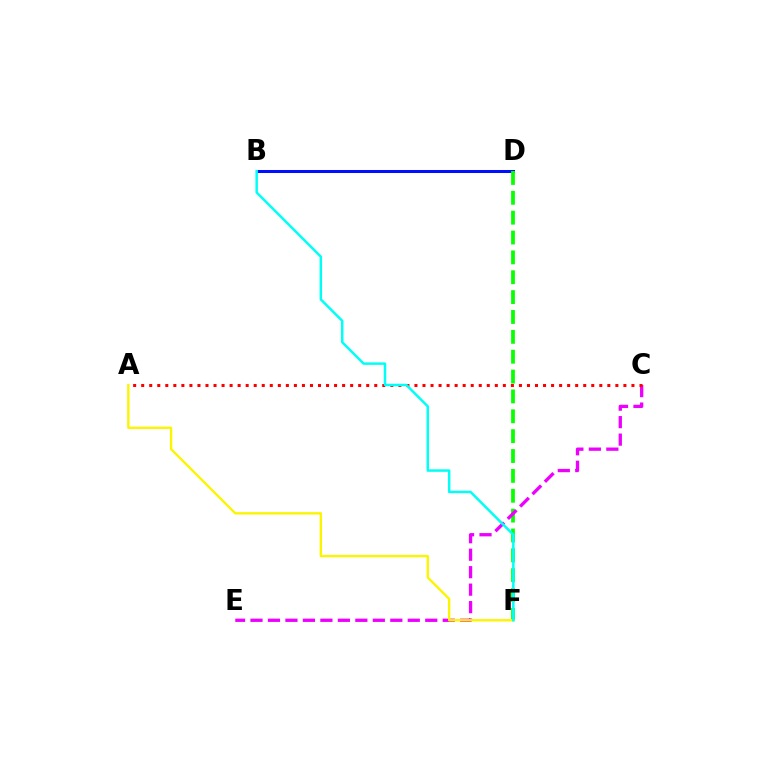{('B', 'D'): [{'color': '#0010ff', 'line_style': 'solid', 'thickness': 2.17}], ('D', 'F'): [{'color': '#08ff00', 'line_style': 'dashed', 'thickness': 2.7}], ('C', 'E'): [{'color': '#ee00ff', 'line_style': 'dashed', 'thickness': 2.37}], ('A', 'C'): [{'color': '#ff0000', 'line_style': 'dotted', 'thickness': 2.18}], ('A', 'F'): [{'color': '#fcf500', 'line_style': 'solid', 'thickness': 1.7}], ('B', 'F'): [{'color': '#00fff6', 'line_style': 'solid', 'thickness': 1.78}]}